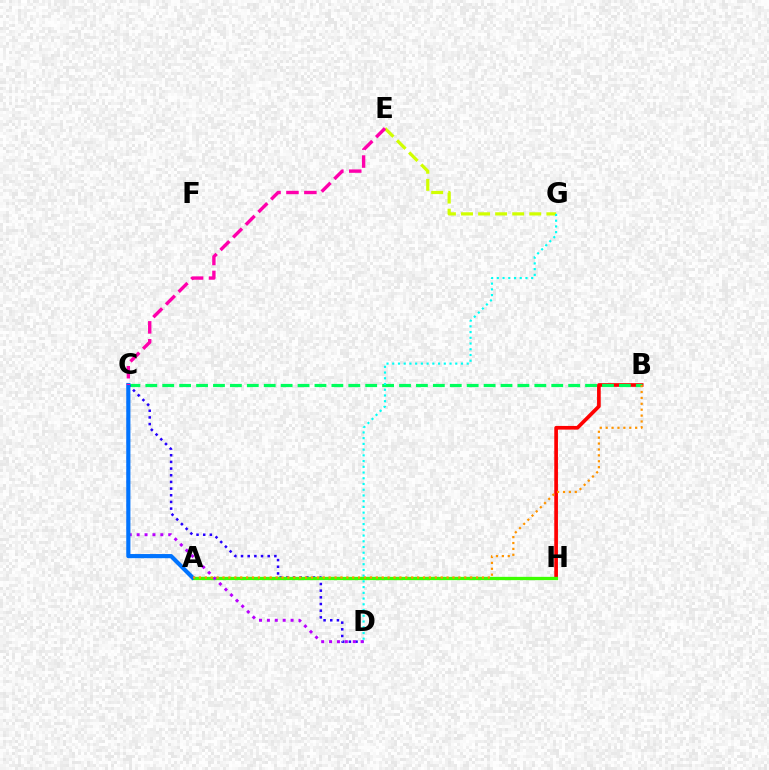{('B', 'H'): [{'color': '#ff0000', 'line_style': 'solid', 'thickness': 2.65}], ('B', 'C'): [{'color': '#00ff5c', 'line_style': 'dashed', 'thickness': 2.3}], ('C', 'D'): [{'color': '#2500ff', 'line_style': 'dotted', 'thickness': 1.81}, {'color': '#b900ff', 'line_style': 'dotted', 'thickness': 2.14}], ('A', 'H'): [{'color': '#3dff00', 'line_style': 'solid', 'thickness': 2.38}], ('E', 'G'): [{'color': '#d1ff00', 'line_style': 'dashed', 'thickness': 2.32}], ('A', 'C'): [{'color': '#0074ff', 'line_style': 'solid', 'thickness': 2.99}], ('D', 'G'): [{'color': '#00fff6', 'line_style': 'dotted', 'thickness': 1.56}], ('A', 'B'): [{'color': '#ff9400', 'line_style': 'dotted', 'thickness': 1.6}], ('C', 'E'): [{'color': '#ff00ac', 'line_style': 'dashed', 'thickness': 2.43}]}